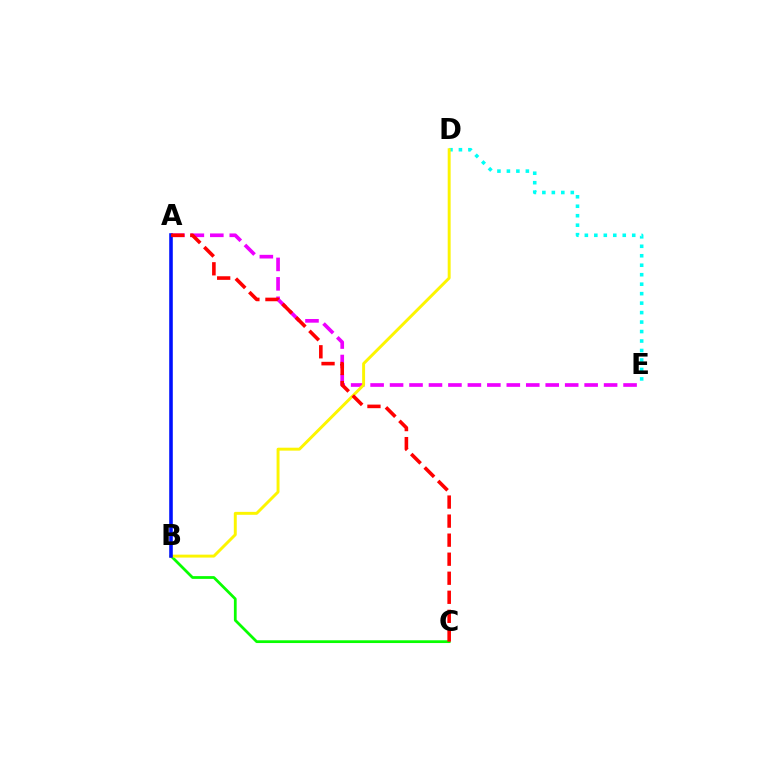{('D', 'E'): [{'color': '#00fff6', 'line_style': 'dotted', 'thickness': 2.57}], ('B', 'C'): [{'color': '#08ff00', 'line_style': 'solid', 'thickness': 1.98}], ('A', 'E'): [{'color': '#ee00ff', 'line_style': 'dashed', 'thickness': 2.64}], ('B', 'D'): [{'color': '#fcf500', 'line_style': 'solid', 'thickness': 2.11}], ('A', 'B'): [{'color': '#0010ff', 'line_style': 'solid', 'thickness': 2.58}], ('A', 'C'): [{'color': '#ff0000', 'line_style': 'dashed', 'thickness': 2.59}]}